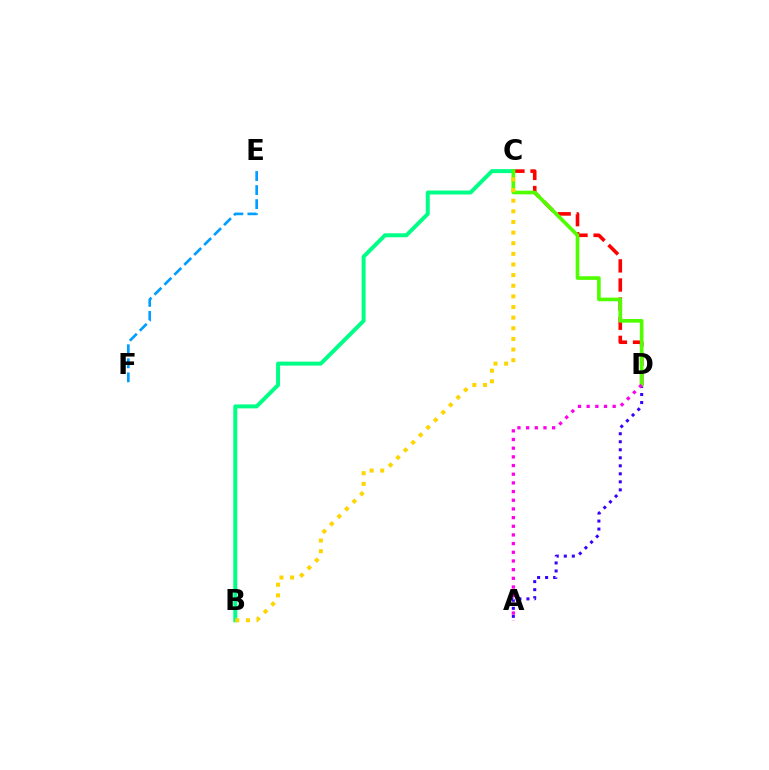{('A', 'D'): [{'color': '#3700ff', 'line_style': 'dotted', 'thickness': 2.18}, {'color': '#ff00ed', 'line_style': 'dotted', 'thickness': 2.36}], ('C', 'D'): [{'color': '#ff0000', 'line_style': 'dashed', 'thickness': 2.6}, {'color': '#4fff00', 'line_style': 'solid', 'thickness': 2.62}], ('B', 'C'): [{'color': '#00ff86', 'line_style': 'solid', 'thickness': 2.86}, {'color': '#ffd500', 'line_style': 'dotted', 'thickness': 2.89}], ('E', 'F'): [{'color': '#009eff', 'line_style': 'dashed', 'thickness': 1.91}]}